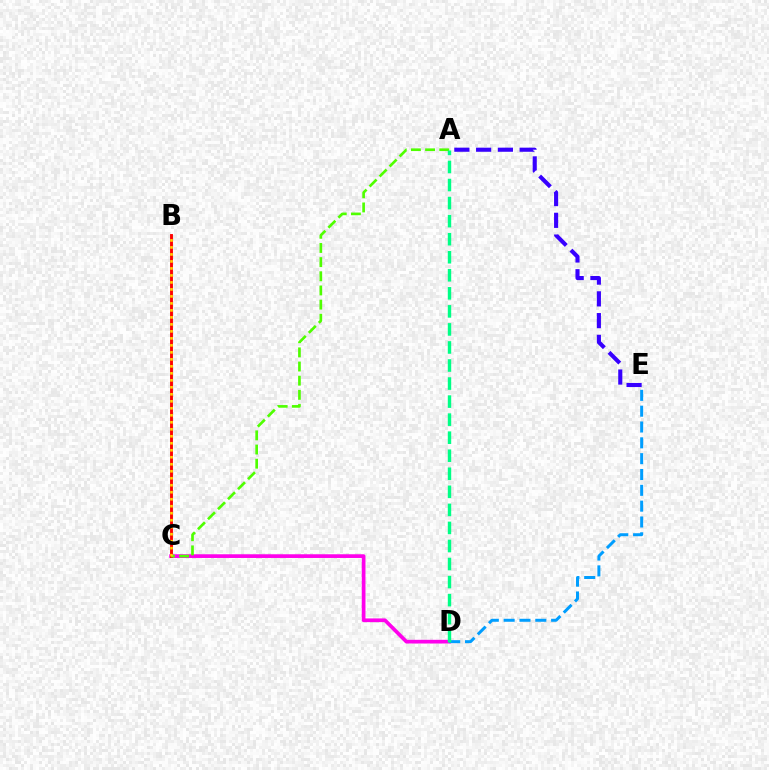{('C', 'D'): [{'color': '#ff00ed', 'line_style': 'solid', 'thickness': 2.67}], ('A', 'E'): [{'color': '#3700ff', 'line_style': 'dashed', 'thickness': 2.96}], ('B', 'C'): [{'color': '#ff0000', 'line_style': 'solid', 'thickness': 2.07}, {'color': '#ffd500', 'line_style': 'dotted', 'thickness': 1.9}], ('A', 'C'): [{'color': '#4fff00', 'line_style': 'dashed', 'thickness': 1.92}], ('D', 'E'): [{'color': '#009eff', 'line_style': 'dashed', 'thickness': 2.15}], ('A', 'D'): [{'color': '#00ff86', 'line_style': 'dashed', 'thickness': 2.45}]}